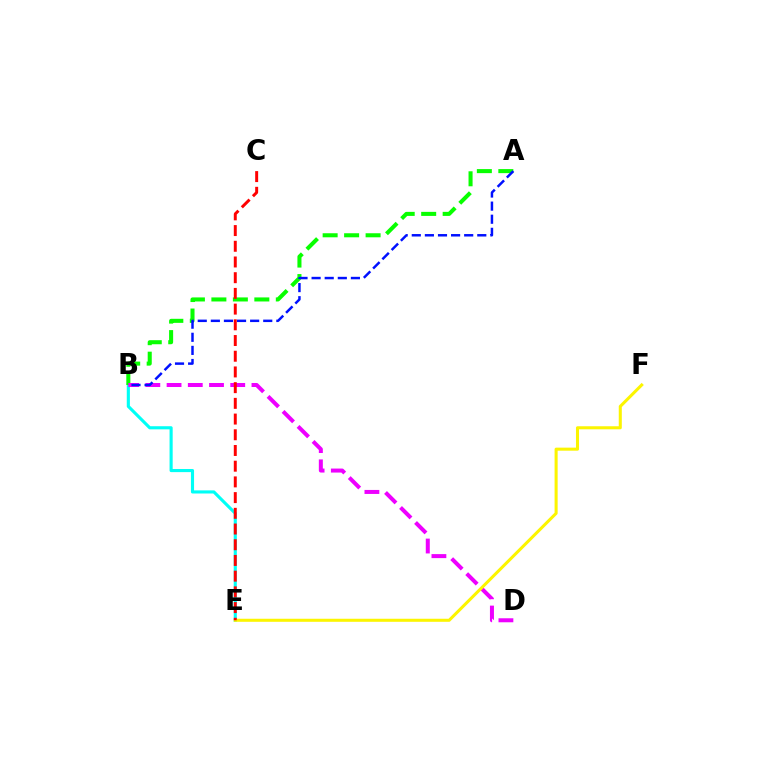{('B', 'E'): [{'color': '#00fff6', 'line_style': 'solid', 'thickness': 2.25}], ('A', 'B'): [{'color': '#08ff00', 'line_style': 'dashed', 'thickness': 2.92}, {'color': '#0010ff', 'line_style': 'dashed', 'thickness': 1.78}], ('B', 'D'): [{'color': '#ee00ff', 'line_style': 'dashed', 'thickness': 2.88}], ('E', 'F'): [{'color': '#fcf500', 'line_style': 'solid', 'thickness': 2.19}], ('C', 'E'): [{'color': '#ff0000', 'line_style': 'dashed', 'thickness': 2.13}]}